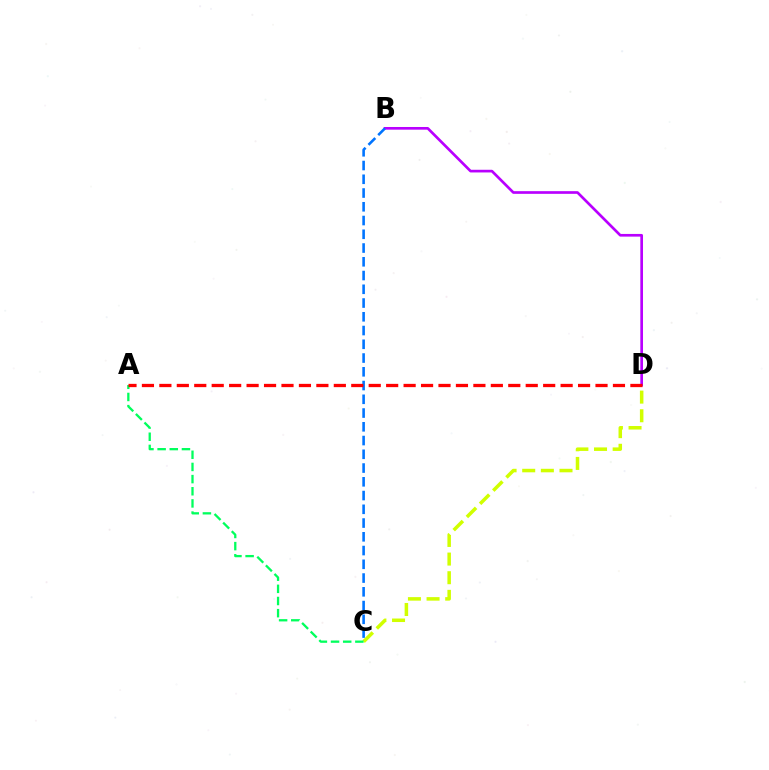{('C', 'D'): [{'color': '#d1ff00', 'line_style': 'dashed', 'thickness': 2.53}], ('A', 'C'): [{'color': '#00ff5c', 'line_style': 'dashed', 'thickness': 1.65}], ('B', 'D'): [{'color': '#b900ff', 'line_style': 'solid', 'thickness': 1.93}], ('B', 'C'): [{'color': '#0074ff', 'line_style': 'dashed', 'thickness': 1.87}], ('A', 'D'): [{'color': '#ff0000', 'line_style': 'dashed', 'thickness': 2.37}]}